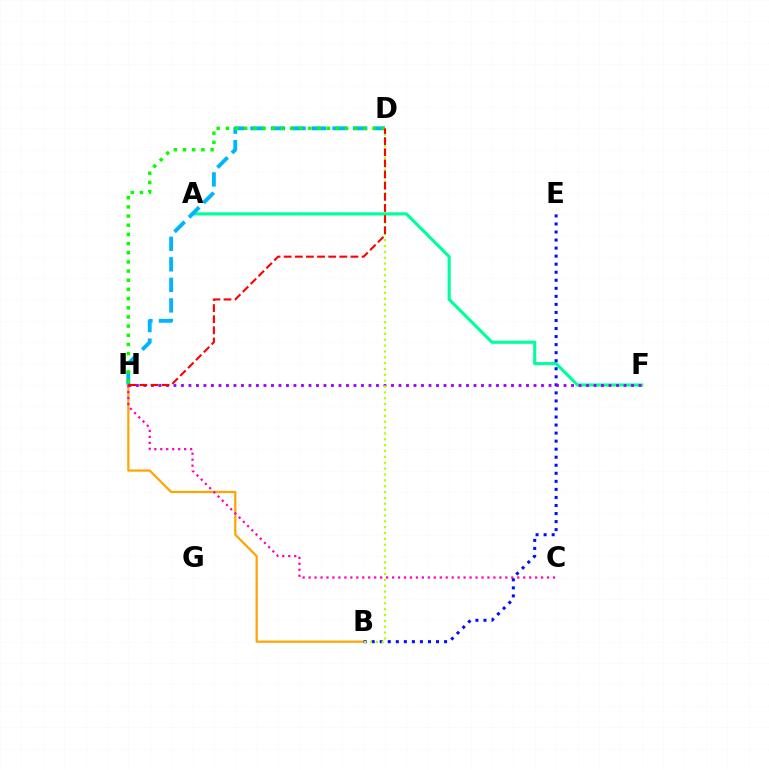{('A', 'F'): [{'color': '#00ff9d', 'line_style': 'solid', 'thickness': 2.27}], ('D', 'H'): [{'color': '#00b5ff', 'line_style': 'dashed', 'thickness': 2.79}, {'color': '#08ff00', 'line_style': 'dotted', 'thickness': 2.49}, {'color': '#ff0000', 'line_style': 'dashed', 'thickness': 1.51}], ('B', 'H'): [{'color': '#ffa500', 'line_style': 'solid', 'thickness': 1.6}], ('C', 'H'): [{'color': '#ff00bd', 'line_style': 'dotted', 'thickness': 1.62}], ('B', 'E'): [{'color': '#0010ff', 'line_style': 'dotted', 'thickness': 2.19}], ('F', 'H'): [{'color': '#9b00ff', 'line_style': 'dotted', 'thickness': 2.04}], ('B', 'D'): [{'color': '#b3ff00', 'line_style': 'dotted', 'thickness': 1.59}]}